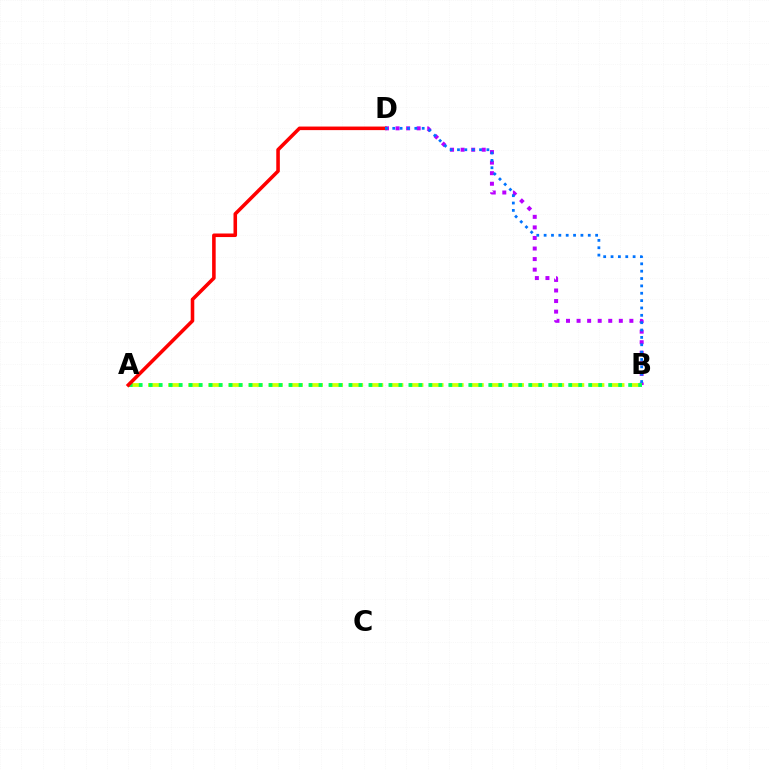{('B', 'D'): [{'color': '#b900ff', 'line_style': 'dotted', 'thickness': 2.87}, {'color': '#0074ff', 'line_style': 'dotted', 'thickness': 2.0}], ('A', 'B'): [{'color': '#d1ff00', 'line_style': 'dashed', 'thickness': 2.73}, {'color': '#00ff5c', 'line_style': 'dotted', 'thickness': 2.71}], ('A', 'D'): [{'color': '#ff0000', 'line_style': 'solid', 'thickness': 2.57}]}